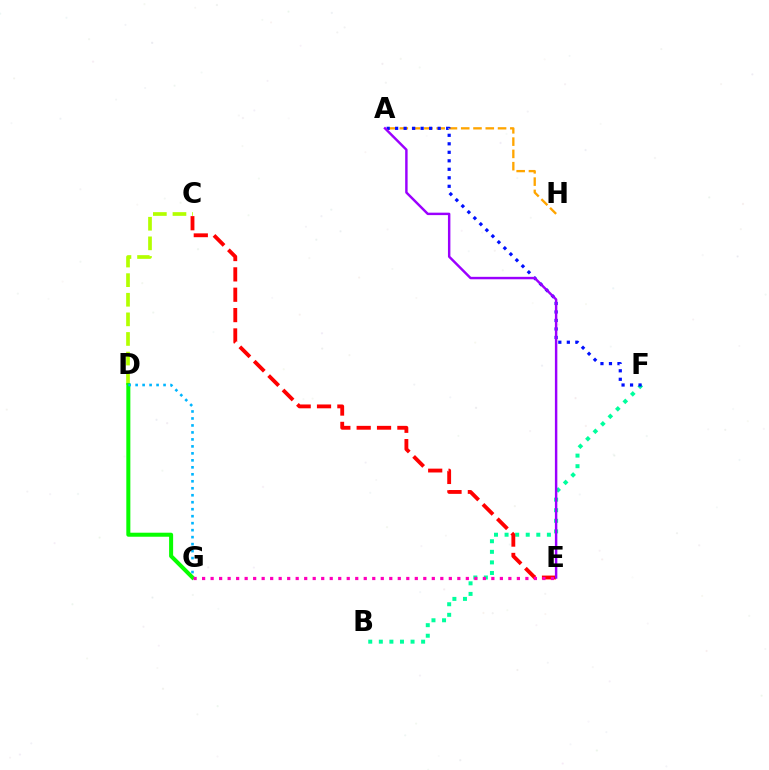{('C', 'D'): [{'color': '#b3ff00', 'line_style': 'dashed', 'thickness': 2.66}], ('B', 'F'): [{'color': '#00ff9d', 'line_style': 'dotted', 'thickness': 2.87}], ('A', 'H'): [{'color': '#ffa500', 'line_style': 'dashed', 'thickness': 1.67}], ('D', 'G'): [{'color': '#08ff00', 'line_style': 'solid', 'thickness': 2.9}, {'color': '#00b5ff', 'line_style': 'dotted', 'thickness': 1.9}], ('C', 'E'): [{'color': '#ff0000', 'line_style': 'dashed', 'thickness': 2.76}], ('E', 'G'): [{'color': '#ff00bd', 'line_style': 'dotted', 'thickness': 2.31}], ('A', 'F'): [{'color': '#0010ff', 'line_style': 'dotted', 'thickness': 2.31}], ('A', 'E'): [{'color': '#9b00ff', 'line_style': 'solid', 'thickness': 1.76}]}